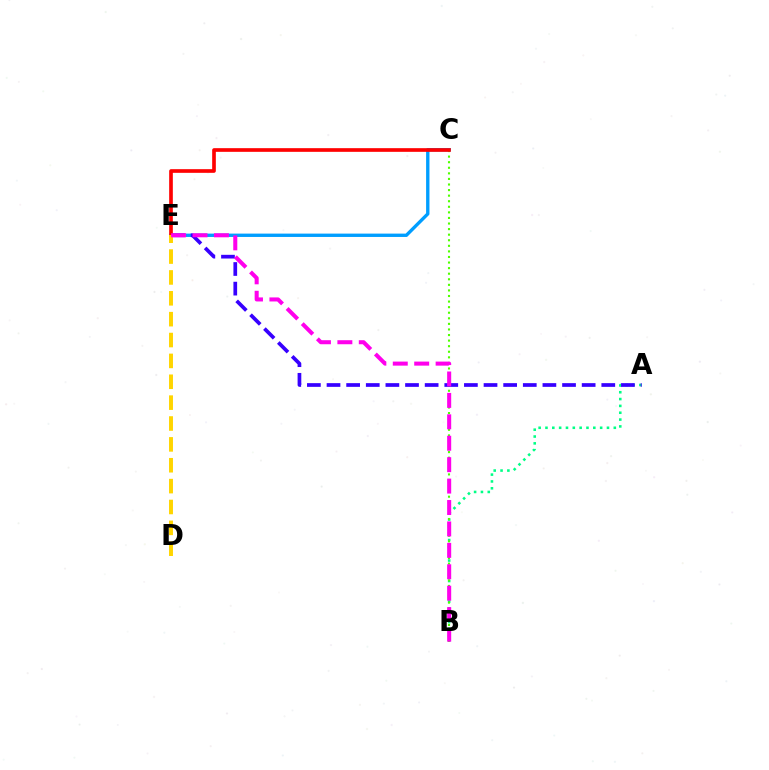{('C', 'E'): [{'color': '#009eff', 'line_style': 'solid', 'thickness': 2.41}, {'color': '#ff0000', 'line_style': 'solid', 'thickness': 2.64}], ('A', 'B'): [{'color': '#00ff86', 'line_style': 'dotted', 'thickness': 1.86}], ('B', 'C'): [{'color': '#4fff00', 'line_style': 'dotted', 'thickness': 1.51}], ('A', 'E'): [{'color': '#3700ff', 'line_style': 'dashed', 'thickness': 2.67}], ('D', 'E'): [{'color': '#ffd500', 'line_style': 'dashed', 'thickness': 2.83}], ('B', 'E'): [{'color': '#ff00ed', 'line_style': 'dashed', 'thickness': 2.91}]}